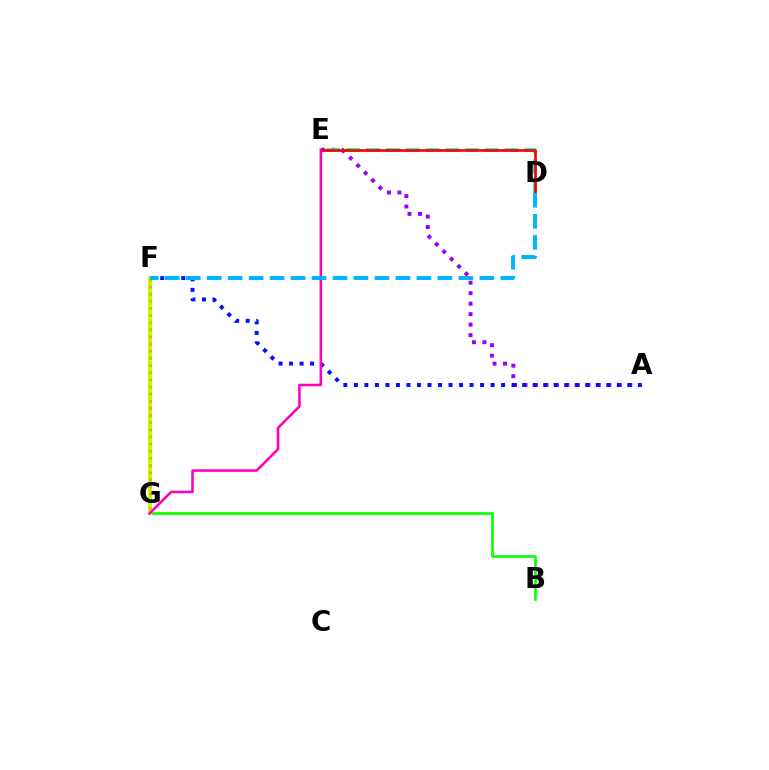{('B', 'G'): [{'color': '#08ff00', 'line_style': 'solid', 'thickness': 1.91}], ('A', 'E'): [{'color': '#9b00ff', 'line_style': 'dotted', 'thickness': 2.85}], ('A', 'F'): [{'color': '#0010ff', 'line_style': 'dotted', 'thickness': 2.86}], ('F', 'G'): [{'color': '#b3ff00', 'line_style': 'solid', 'thickness': 2.86}, {'color': '#ffa500', 'line_style': 'dotted', 'thickness': 1.94}], ('D', 'E'): [{'color': '#00ff9d', 'line_style': 'dashed', 'thickness': 2.69}, {'color': '#ff0000', 'line_style': 'solid', 'thickness': 1.92}], ('E', 'G'): [{'color': '#ff00bd', 'line_style': 'solid', 'thickness': 1.84}], ('D', 'F'): [{'color': '#00b5ff', 'line_style': 'dashed', 'thickness': 2.85}]}